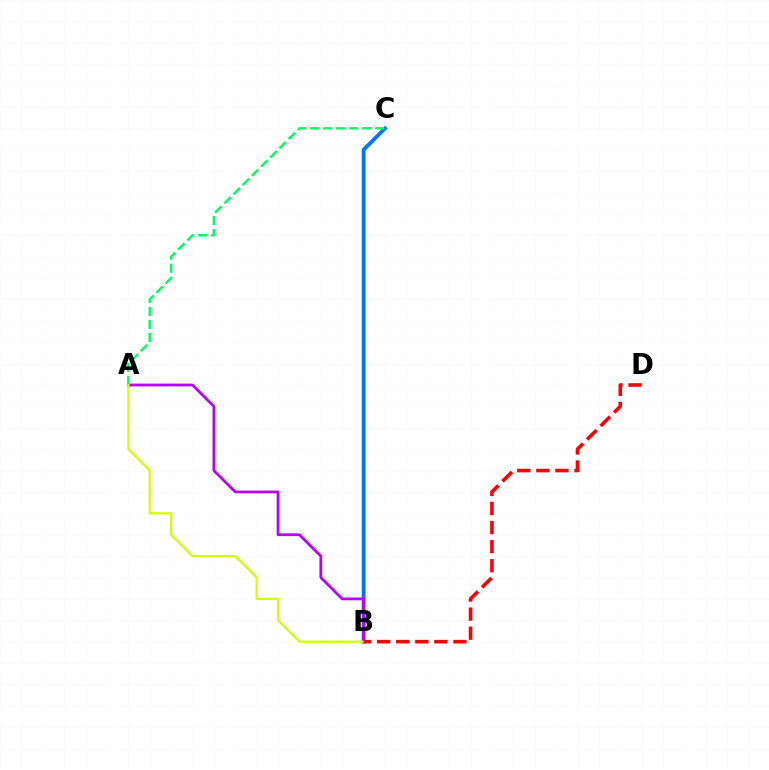{('B', 'C'): [{'color': '#0074ff', 'line_style': 'solid', 'thickness': 2.74}], ('A', 'B'): [{'color': '#b900ff', 'line_style': 'solid', 'thickness': 2.0}, {'color': '#d1ff00', 'line_style': 'solid', 'thickness': 1.6}], ('A', 'C'): [{'color': '#00ff5c', 'line_style': 'dashed', 'thickness': 1.76}], ('B', 'D'): [{'color': '#ff0000', 'line_style': 'dashed', 'thickness': 2.59}]}